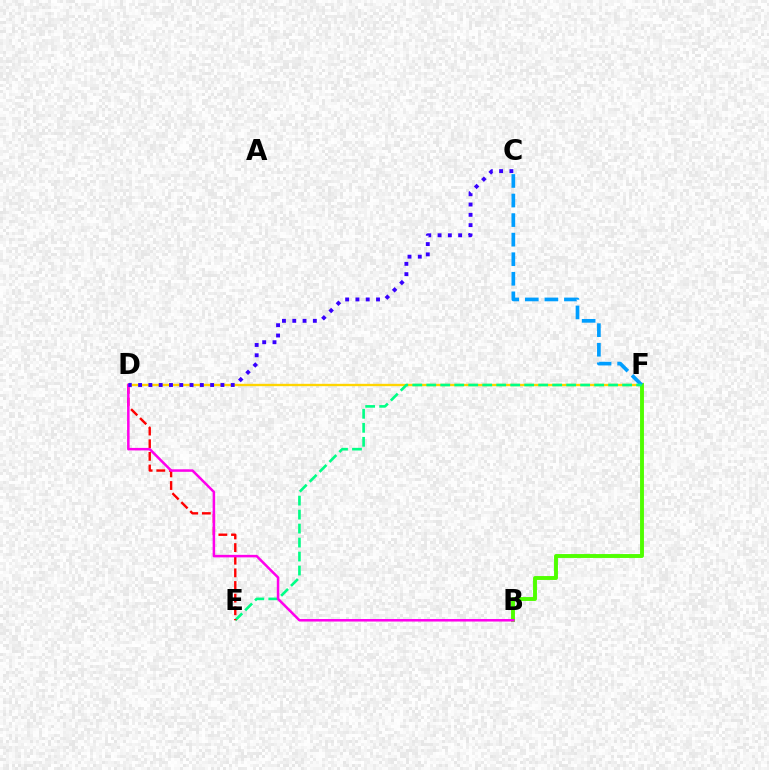{('D', 'F'): [{'color': '#ffd500', 'line_style': 'solid', 'thickness': 1.7}], ('B', 'F'): [{'color': '#4fff00', 'line_style': 'solid', 'thickness': 2.8}], ('C', 'F'): [{'color': '#009eff', 'line_style': 'dashed', 'thickness': 2.66}], ('E', 'F'): [{'color': '#00ff86', 'line_style': 'dashed', 'thickness': 1.9}], ('D', 'E'): [{'color': '#ff0000', 'line_style': 'dashed', 'thickness': 1.72}], ('B', 'D'): [{'color': '#ff00ed', 'line_style': 'solid', 'thickness': 1.81}], ('C', 'D'): [{'color': '#3700ff', 'line_style': 'dotted', 'thickness': 2.8}]}